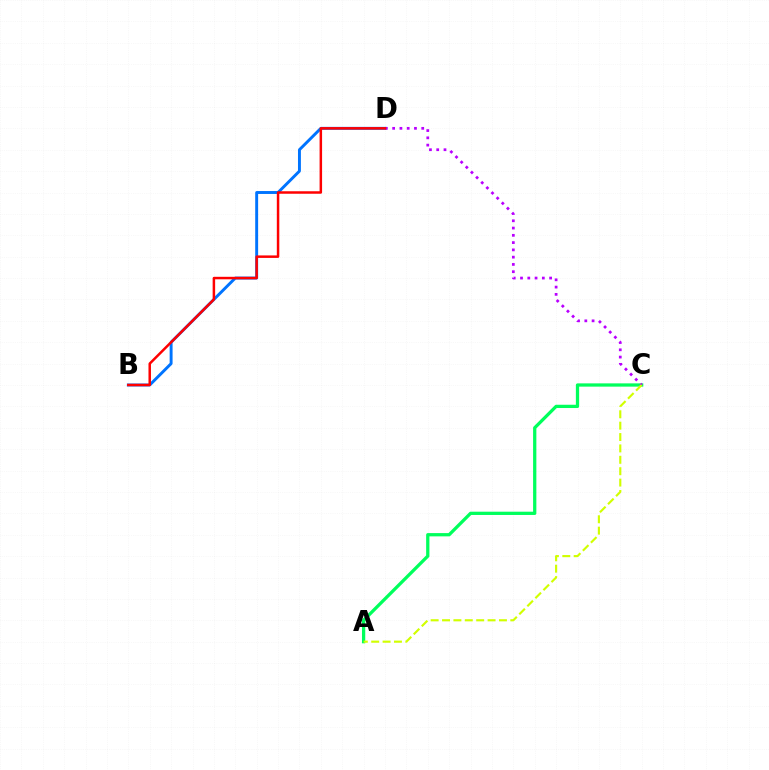{('B', 'D'): [{'color': '#0074ff', 'line_style': 'solid', 'thickness': 2.11}, {'color': '#ff0000', 'line_style': 'solid', 'thickness': 1.8}], ('A', 'C'): [{'color': '#00ff5c', 'line_style': 'solid', 'thickness': 2.35}, {'color': '#d1ff00', 'line_style': 'dashed', 'thickness': 1.55}], ('C', 'D'): [{'color': '#b900ff', 'line_style': 'dotted', 'thickness': 1.98}]}